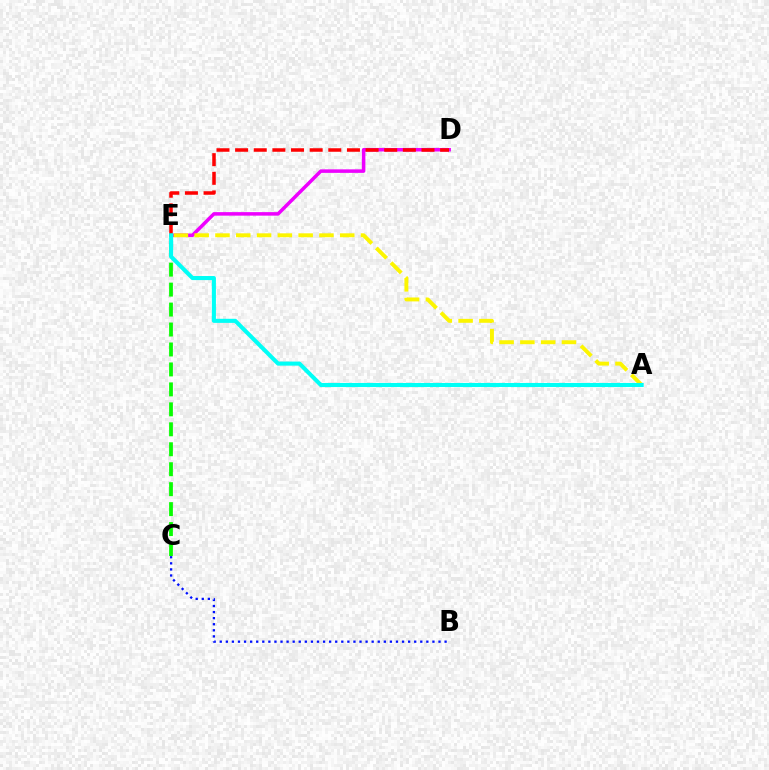{('B', 'C'): [{'color': '#0010ff', 'line_style': 'dotted', 'thickness': 1.65}], ('D', 'E'): [{'color': '#ee00ff', 'line_style': 'solid', 'thickness': 2.53}, {'color': '#ff0000', 'line_style': 'dashed', 'thickness': 2.53}], ('C', 'E'): [{'color': '#08ff00', 'line_style': 'dashed', 'thickness': 2.71}], ('A', 'E'): [{'color': '#fcf500', 'line_style': 'dashed', 'thickness': 2.82}, {'color': '#00fff6', 'line_style': 'solid', 'thickness': 2.93}]}